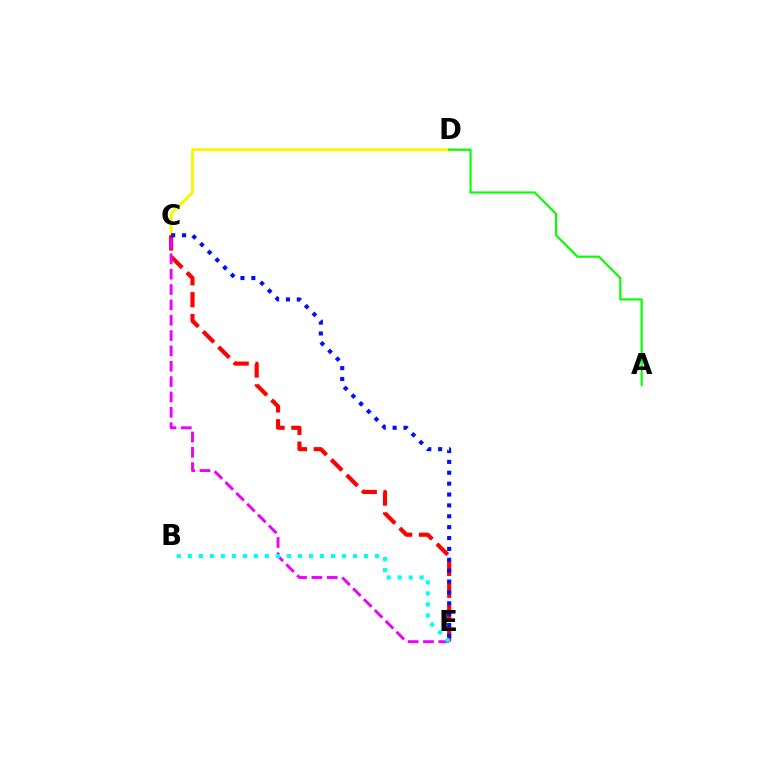{('C', 'D'): [{'color': '#fcf500', 'line_style': 'solid', 'thickness': 2.05}], ('C', 'E'): [{'color': '#ff0000', 'line_style': 'dashed', 'thickness': 2.97}, {'color': '#ee00ff', 'line_style': 'dashed', 'thickness': 2.08}, {'color': '#0010ff', 'line_style': 'dotted', 'thickness': 2.95}], ('A', 'D'): [{'color': '#08ff00', 'line_style': 'solid', 'thickness': 1.57}], ('B', 'E'): [{'color': '#00fff6', 'line_style': 'dotted', 'thickness': 2.99}]}